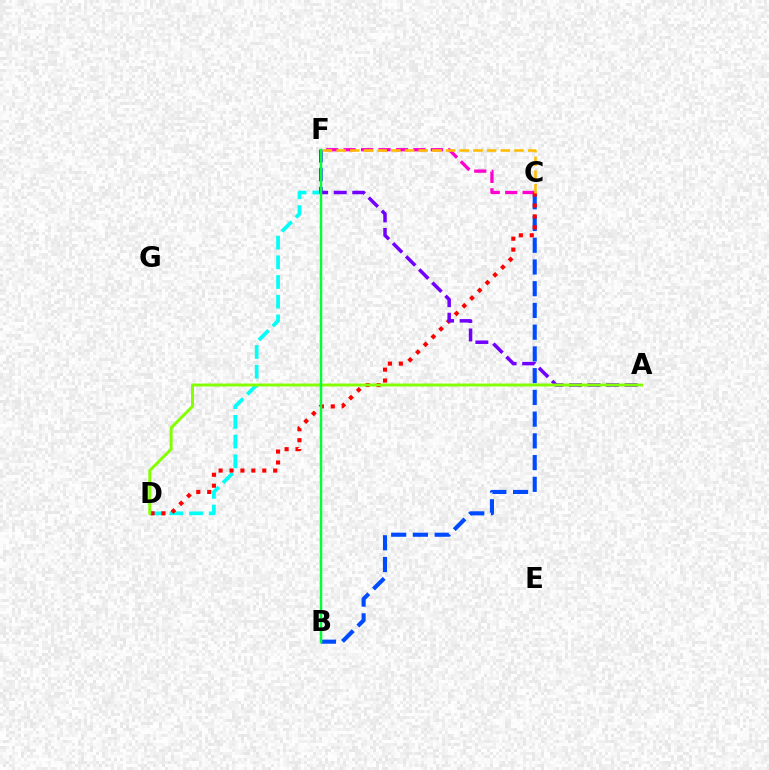{('C', 'F'): [{'color': '#ff00cf', 'line_style': 'dashed', 'thickness': 2.37}, {'color': '#ffbd00', 'line_style': 'dashed', 'thickness': 1.86}], ('B', 'C'): [{'color': '#004bff', 'line_style': 'dashed', 'thickness': 2.95}], ('D', 'F'): [{'color': '#00fff6', 'line_style': 'dashed', 'thickness': 2.68}], ('C', 'D'): [{'color': '#ff0000', 'line_style': 'dotted', 'thickness': 2.97}], ('A', 'F'): [{'color': '#7200ff', 'line_style': 'dashed', 'thickness': 2.52}], ('A', 'D'): [{'color': '#84ff00', 'line_style': 'solid', 'thickness': 2.11}], ('B', 'F'): [{'color': '#00ff39', 'line_style': 'solid', 'thickness': 1.78}]}